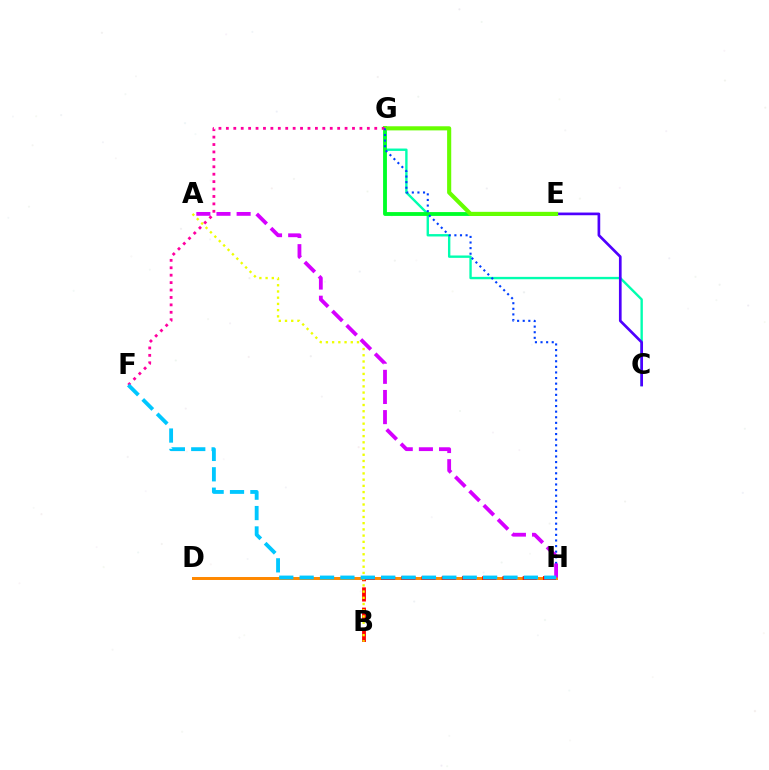{('D', 'H'): [{'color': '#ff8800', 'line_style': 'solid', 'thickness': 2.14}], ('C', 'G'): [{'color': '#00ffaf', 'line_style': 'solid', 'thickness': 1.71}], ('B', 'H'): [{'color': '#ff0000', 'line_style': 'dashed', 'thickness': 2.75}], ('C', 'E'): [{'color': '#4f00ff', 'line_style': 'solid', 'thickness': 1.93}], ('E', 'G'): [{'color': '#00ff27', 'line_style': 'solid', 'thickness': 2.76}, {'color': '#66ff00', 'line_style': 'solid', 'thickness': 2.96}], ('F', 'G'): [{'color': '#ff00a0', 'line_style': 'dotted', 'thickness': 2.02}], ('A', 'B'): [{'color': '#eeff00', 'line_style': 'dotted', 'thickness': 1.69}], ('G', 'H'): [{'color': '#003fff', 'line_style': 'dotted', 'thickness': 1.52}], ('A', 'H'): [{'color': '#d600ff', 'line_style': 'dashed', 'thickness': 2.74}], ('F', 'H'): [{'color': '#00c7ff', 'line_style': 'dashed', 'thickness': 2.77}]}